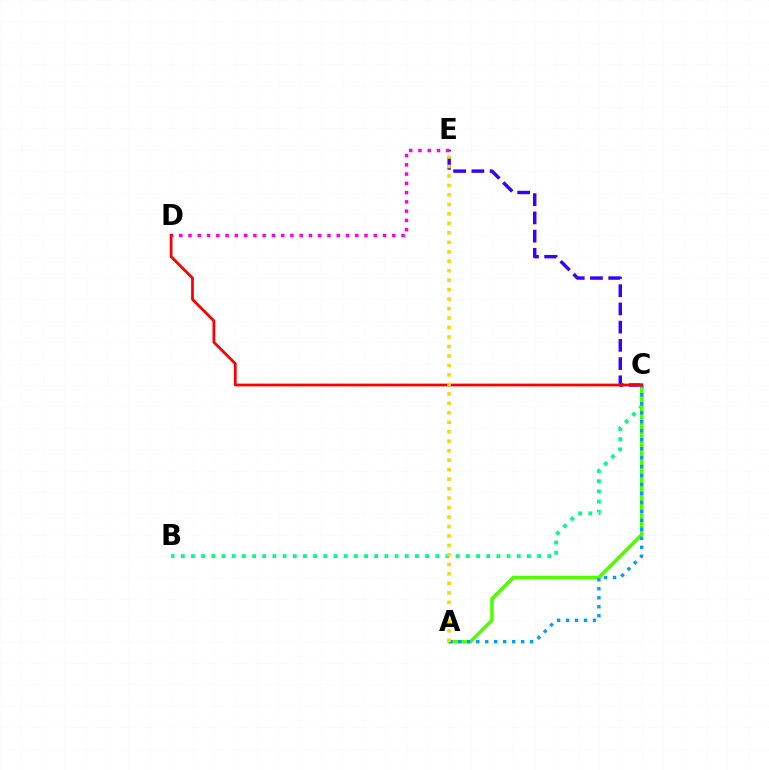{('C', 'E'): [{'color': '#3700ff', 'line_style': 'dashed', 'thickness': 2.48}], ('B', 'C'): [{'color': '#00ff86', 'line_style': 'dotted', 'thickness': 2.77}], ('A', 'C'): [{'color': '#4fff00', 'line_style': 'solid', 'thickness': 2.52}, {'color': '#009eff', 'line_style': 'dotted', 'thickness': 2.44}], ('D', 'E'): [{'color': '#ff00ed', 'line_style': 'dotted', 'thickness': 2.52}], ('C', 'D'): [{'color': '#ff0000', 'line_style': 'solid', 'thickness': 1.99}], ('A', 'E'): [{'color': '#ffd500', 'line_style': 'dotted', 'thickness': 2.57}]}